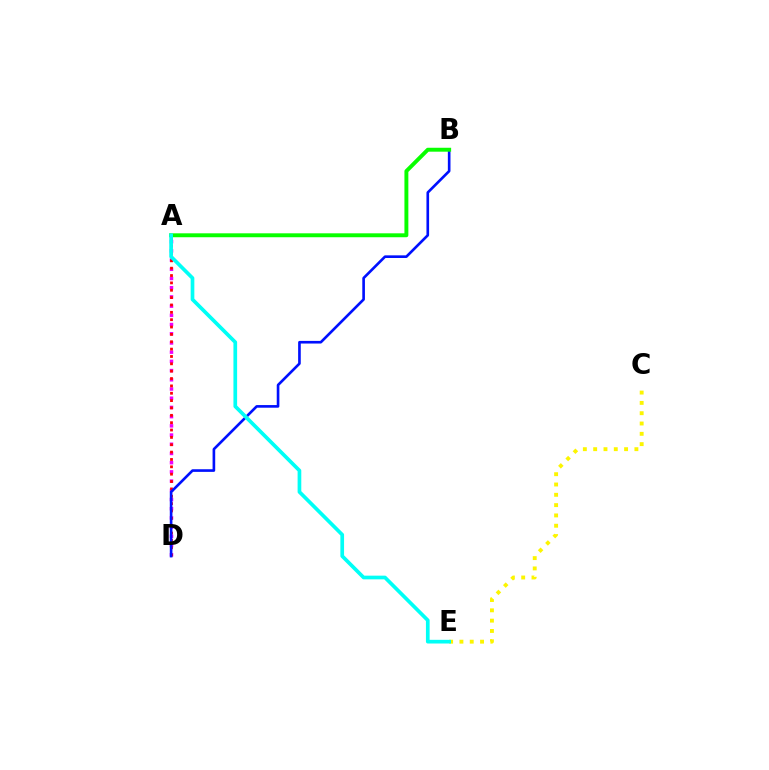{('A', 'D'): [{'color': '#ee00ff', 'line_style': 'dotted', 'thickness': 2.5}, {'color': '#ff0000', 'line_style': 'dotted', 'thickness': 2.0}], ('B', 'D'): [{'color': '#0010ff', 'line_style': 'solid', 'thickness': 1.9}], ('A', 'B'): [{'color': '#08ff00', 'line_style': 'solid', 'thickness': 2.82}], ('C', 'E'): [{'color': '#fcf500', 'line_style': 'dotted', 'thickness': 2.8}], ('A', 'E'): [{'color': '#00fff6', 'line_style': 'solid', 'thickness': 2.65}]}